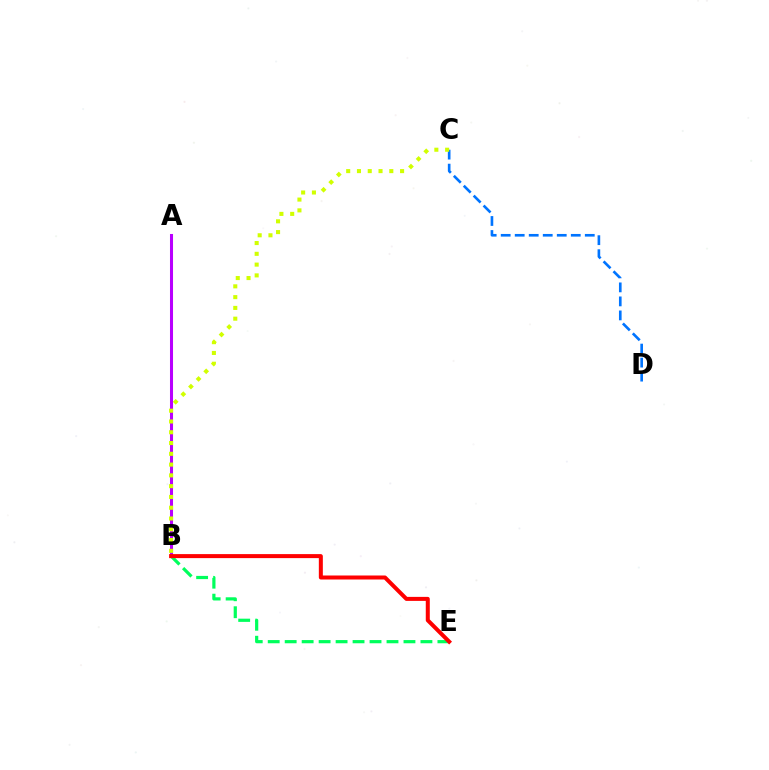{('B', 'E'): [{'color': '#00ff5c', 'line_style': 'dashed', 'thickness': 2.31}, {'color': '#ff0000', 'line_style': 'solid', 'thickness': 2.89}], ('A', 'B'): [{'color': '#b900ff', 'line_style': 'solid', 'thickness': 2.19}], ('C', 'D'): [{'color': '#0074ff', 'line_style': 'dashed', 'thickness': 1.9}], ('B', 'C'): [{'color': '#d1ff00', 'line_style': 'dotted', 'thickness': 2.93}]}